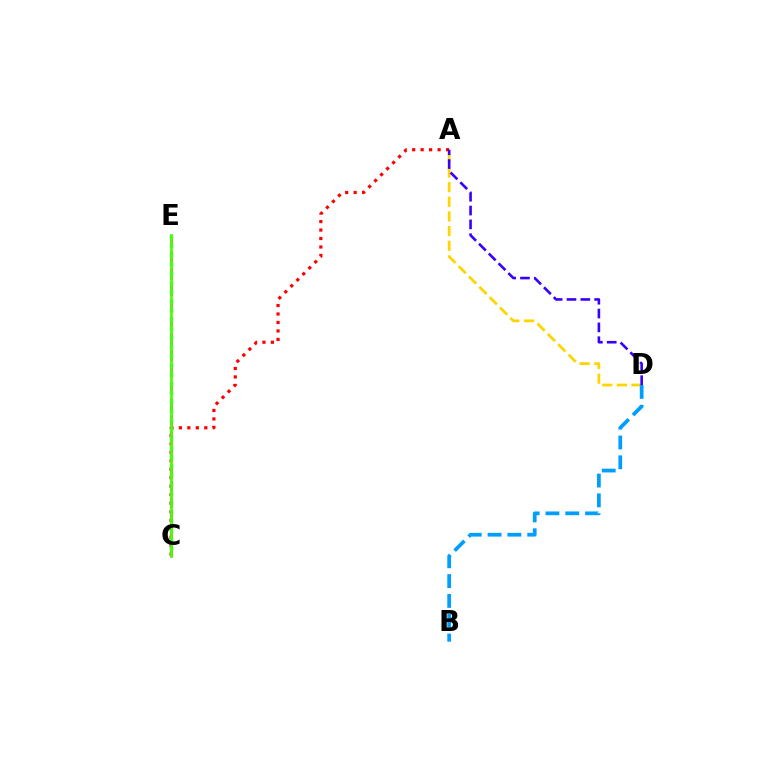{('C', 'E'): [{'color': '#ff00ed', 'line_style': 'dashed', 'thickness': 2.22}, {'color': '#00ff86', 'line_style': 'dotted', 'thickness': 2.49}, {'color': '#4fff00', 'line_style': 'solid', 'thickness': 2.0}], ('A', 'D'): [{'color': '#ffd500', 'line_style': 'dashed', 'thickness': 1.99}, {'color': '#3700ff', 'line_style': 'dashed', 'thickness': 1.88}], ('A', 'C'): [{'color': '#ff0000', 'line_style': 'dotted', 'thickness': 2.3}], ('B', 'D'): [{'color': '#009eff', 'line_style': 'dashed', 'thickness': 2.69}]}